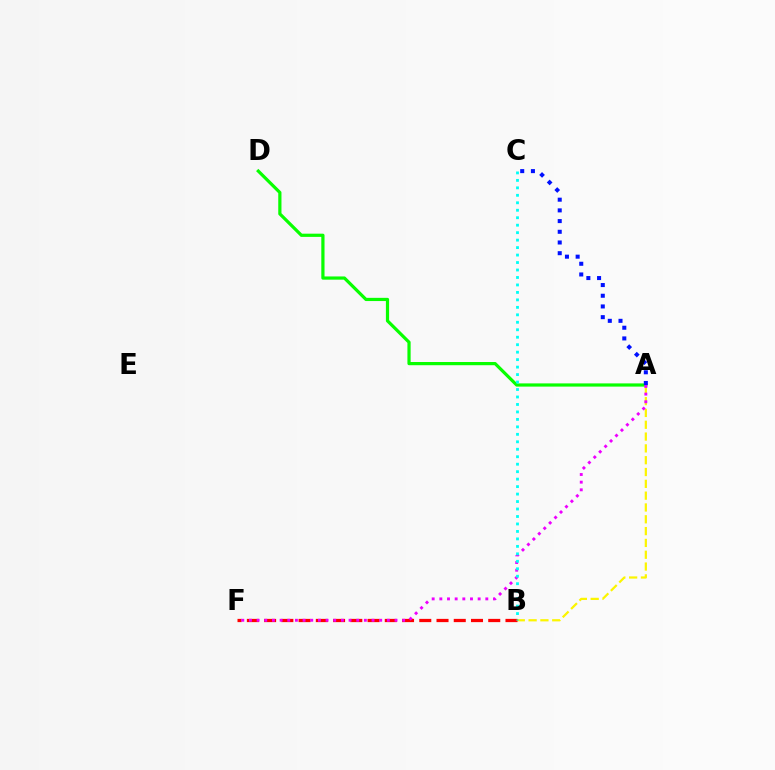{('A', 'B'): [{'color': '#fcf500', 'line_style': 'dashed', 'thickness': 1.61}], ('B', 'F'): [{'color': '#ff0000', 'line_style': 'dashed', 'thickness': 2.34}], ('A', 'D'): [{'color': '#08ff00', 'line_style': 'solid', 'thickness': 2.31}], ('A', 'C'): [{'color': '#0010ff', 'line_style': 'dotted', 'thickness': 2.91}], ('A', 'F'): [{'color': '#ee00ff', 'line_style': 'dotted', 'thickness': 2.08}], ('B', 'C'): [{'color': '#00fff6', 'line_style': 'dotted', 'thickness': 2.03}]}